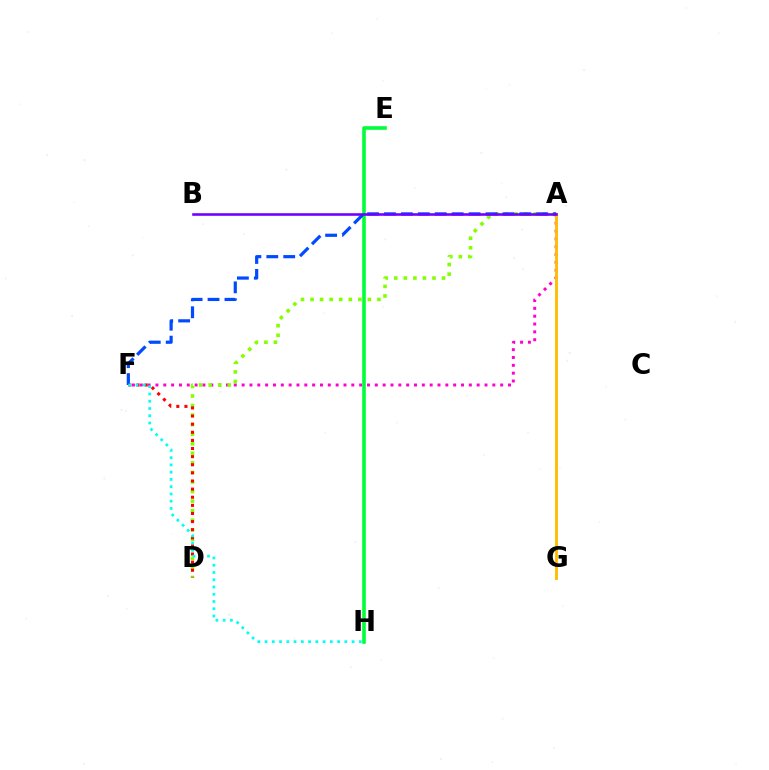{('A', 'F'): [{'color': '#ff00cf', 'line_style': 'dotted', 'thickness': 2.13}, {'color': '#004bff', 'line_style': 'dashed', 'thickness': 2.3}], ('A', 'G'): [{'color': '#ffbd00', 'line_style': 'solid', 'thickness': 2.08}], ('A', 'D'): [{'color': '#84ff00', 'line_style': 'dotted', 'thickness': 2.6}], ('E', 'H'): [{'color': '#00ff39', 'line_style': 'solid', 'thickness': 2.59}], ('D', 'F'): [{'color': '#ff0000', 'line_style': 'dotted', 'thickness': 2.21}], ('A', 'B'): [{'color': '#7200ff', 'line_style': 'solid', 'thickness': 1.87}], ('F', 'H'): [{'color': '#00fff6', 'line_style': 'dotted', 'thickness': 1.97}]}